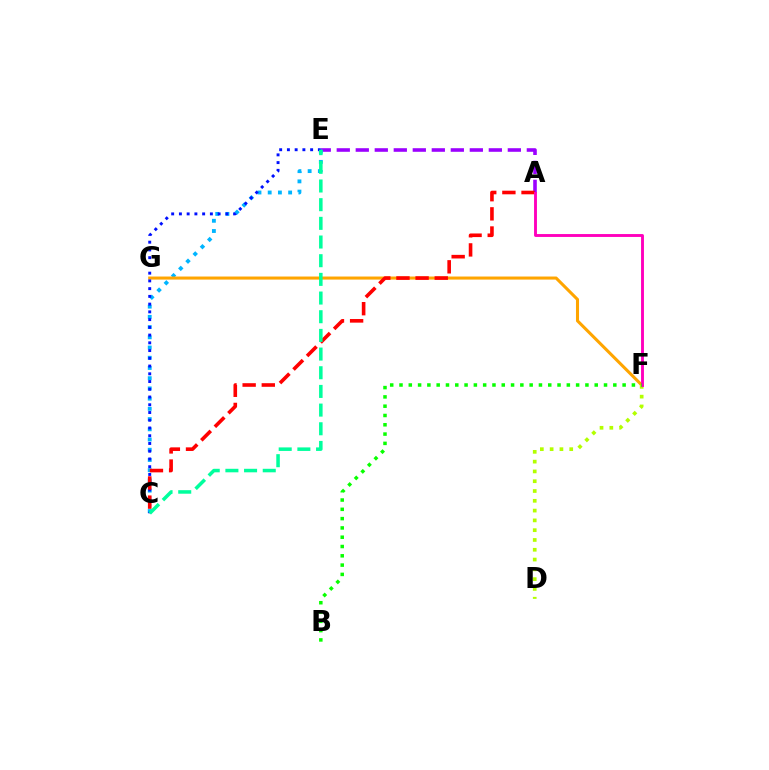{('A', 'E'): [{'color': '#9b00ff', 'line_style': 'dashed', 'thickness': 2.58}], ('C', 'E'): [{'color': '#00b5ff', 'line_style': 'dotted', 'thickness': 2.78}, {'color': '#0010ff', 'line_style': 'dotted', 'thickness': 2.1}, {'color': '#00ff9d', 'line_style': 'dashed', 'thickness': 2.54}], ('F', 'G'): [{'color': '#ffa500', 'line_style': 'solid', 'thickness': 2.2}], ('A', 'C'): [{'color': '#ff0000', 'line_style': 'dashed', 'thickness': 2.6}], ('D', 'F'): [{'color': '#b3ff00', 'line_style': 'dotted', 'thickness': 2.66}], ('A', 'F'): [{'color': '#ff00bd', 'line_style': 'solid', 'thickness': 2.08}], ('B', 'F'): [{'color': '#08ff00', 'line_style': 'dotted', 'thickness': 2.53}]}